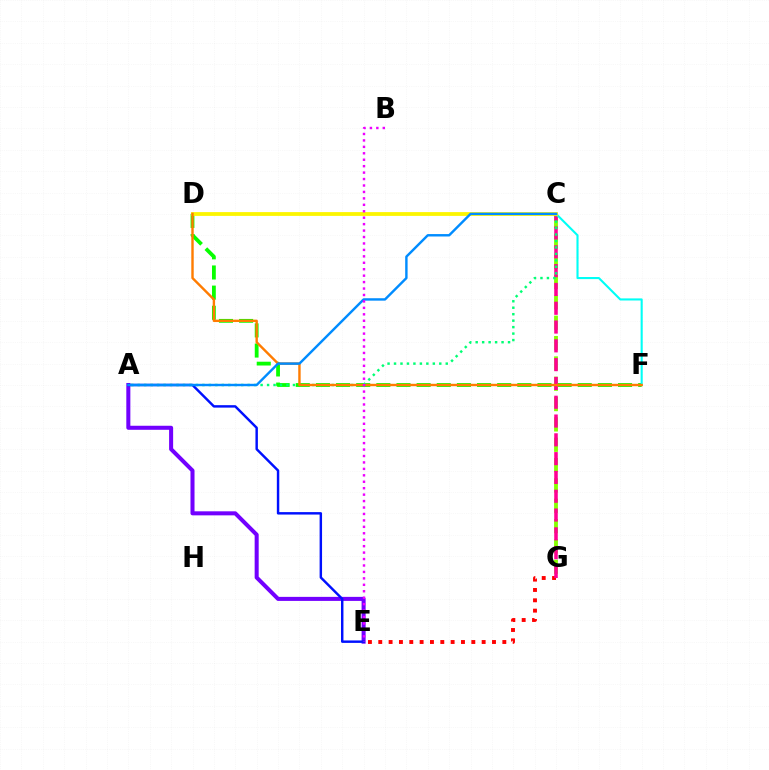{('E', 'G'): [{'color': '#ff0000', 'line_style': 'dotted', 'thickness': 2.81}], ('A', 'E'): [{'color': '#7200ff', 'line_style': 'solid', 'thickness': 2.91}, {'color': '#0010ff', 'line_style': 'solid', 'thickness': 1.76}], ('D', 'F'): [{'color': '#08ff00', 'line_style': 'dashed', 'thickness': 2.74}, {'color': '#ff7c00', 'line_style': 'solid', 'thickness': 1.73}], ('C', 'G'): [{'color': '#84ff00', 'line_style': 'dashed', 'thickness': 2.76}, {'color': '#ff0094', 'line_style': 'dashed', 'thickness': 2.55}], ('A', 'C'): [{'color': '#00ff74', 'line_style': 'dotted', 'thickness': 1.76}, {'color': '#008cff', 'line_style': 'solid', 'thickness': 1.74}], ('C', 'F'): [{'color': '#00fff6', 'line_style': 'solid', 'thickness': 1.51}], ('C', 'D'): [{'color': '#fcf500', 'line_style': 'solid', 'thickness': 2.73}], ('B', 'E'): [{'color': '#ee00ff', 'line_style': 'dotted', 'thickness': 1.75}]}